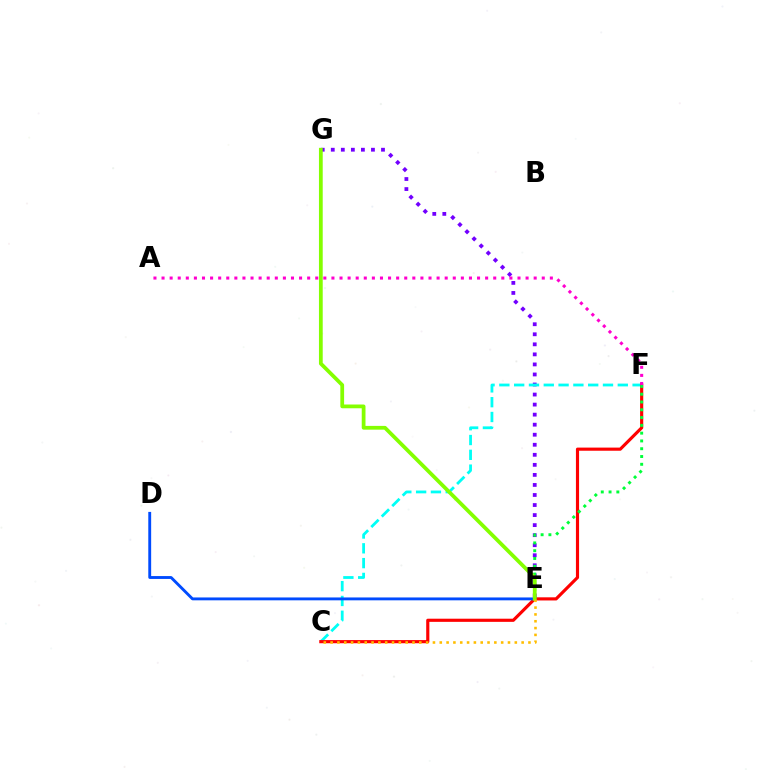{('E', 'G'): [{'color': '#7200ff', 'line_style': 'dotted', 'thickness': 2.73}, {'color': '#84ff00', 'line_style': 'solid', 'thickness': 2.71}], ('C', 'F'): [{'color': '#00fff6', 'line_style': 'dashed', 'thickness': 2.01}, {'color': '#ff0000', 'line_style': 'solid', 'thickness': 2.27}], ('D', 'E'): [{'color': '#004bff', 'line_style': 'solid', 'thickness': 2.07}], ('A', 'F'): [{'color': '#ff00cf', 'line_style': 'dotted', 'thickness': 2.2}], ('E', 'F'): [{'color': '#00ff39', 'line_style': 'dotted', 'thickness': 2.12}], ('C', 'E'): [{'color': '#ffbd00', 'line_style': 'dotted', 'thickness': 1.85}]}